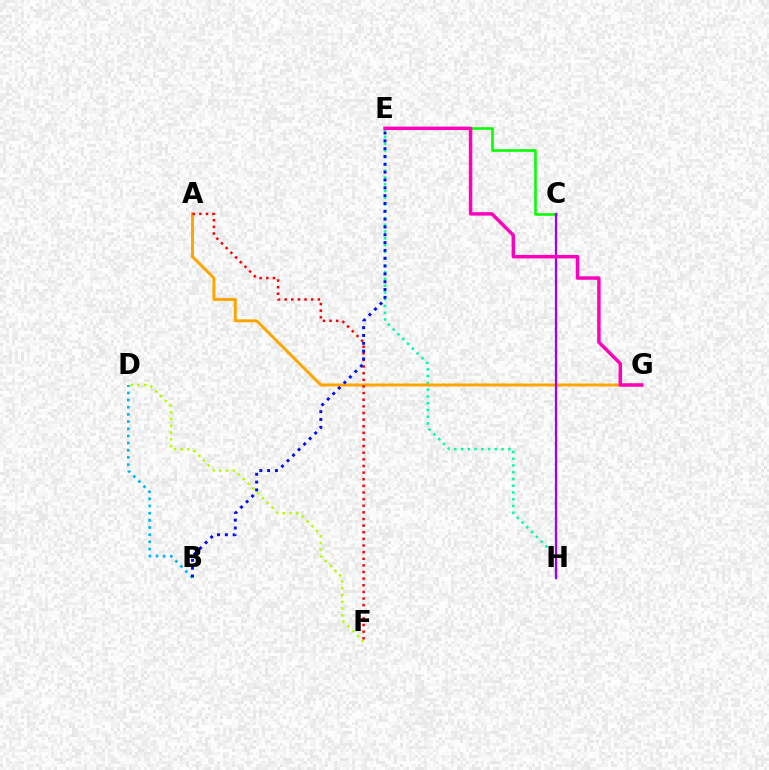{('B', 'D'): [{'color': '#00b5ff', 'line_style': 'dotted', 'thickness': 1.95}], ('E', 'H'): [{'color': '#00ff9d', 'line_style': 'dotted', 'thickness': 1.84}], ('D', 'F'): [{'color': '#b3ff00', 'line_style': 'dotted', 'thickness': 1.84}], ('C', 'E'): [{'color': '#08ff00', 'line_style': 'solid', 'thickness': 1.86}], ('A', 'G'): [{'color': '#ffa500', 'line_style': 'solid', 'thickness': 2.14}], ('C', 'H'): [{'color': '#9b00ff', 'line_style': 'solid', 'thickness': 1.62}], ('A', 'F'): [{'color': '#ff0000', 'line_style': 'dotted', 'thickness': 1.8}], ('E', 'G'): [{'color': '#ff00bd', 'line_style': 'solid', 'thickness': 2.49}], ('B', 'E'): [{'color': '#0010ff', 'line_style': 'dotted', 'thickness': 2.13}]}